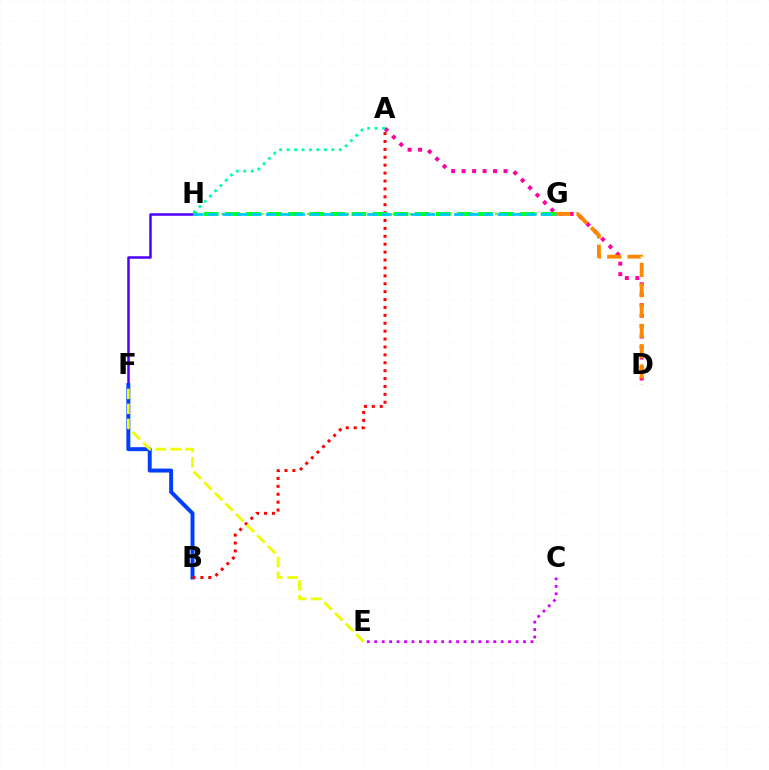{('F', 'H'): [{'color': '#4f00ff', 'line_style': 'solid', 'thickness': 1.81}], ('A', 'D'): [{'color': '#ff00a0', 'line_style': 'dotted', 'thickness': 2.85}], ('A', 'H'): [{'color': '#00ffaf', 'line_style': 'dotted', 'thickness': 2.03}], ('G', 'H'): [{'color': '#66ff00', 'line_style': 'dotted', 'thickness': 1.55}, {'color': '#00ff27', 'line_style': 'dashed', 'thickness': 2.86}, {'color': '#00c7ff', 'line_style': 'dashed', 'thickness': 1.97}], ('C', 'E'): [{'color': '#d600ff', 'line_style': 'dotted', 'thickness': 2.02}], ('D', 'G'): [{'color': '#ff8800', 'line_style': 'dashed', 'thickness': 2.76}], ('B', 'F'): [{'color': '#003fff', 'line_style': 'solid', 'thickness': 2.85}], ('A', 'B'): [{'color': '#ff0000', 'line_style': 'dotted', 'thickness': 2.15}], ('E', 'F'): [{'color': '#eeff00', 'line_style': 'dashed', 'thickness': 2.04}]}